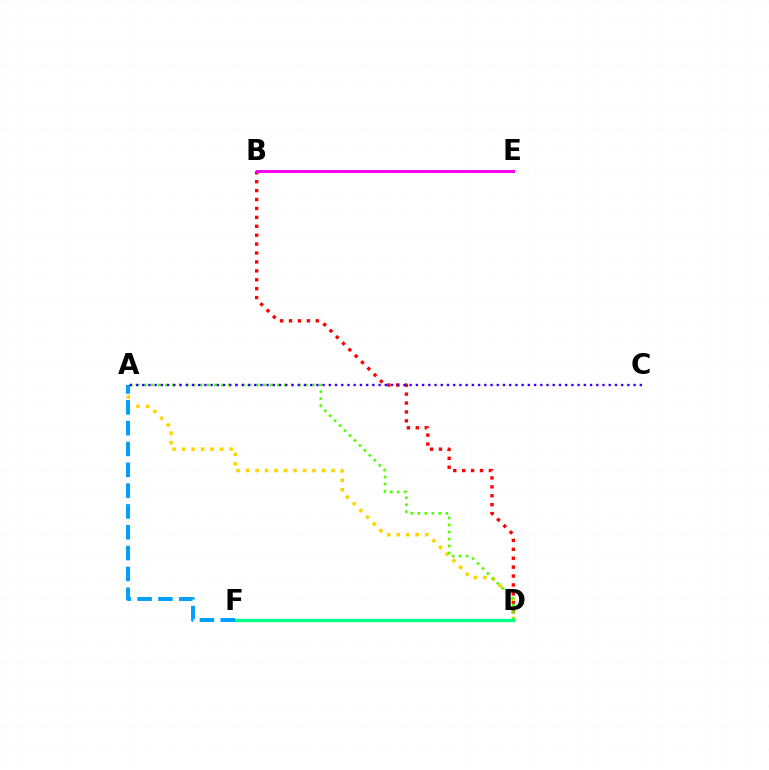{('A', 'D'): [{'color': '#ffd500', 'line_style': 'dotted', 'thickness': 2.58}, {'color': '#4fff00', 'line_style': 'dotted', 'thickness': 1.9}], ('B', 'D'): [{'color': '#ff0000', 'line_style': 'dotted', 'thickness': 2.42}], ('B', 'E'): [{'color': '#ff00ed', 'line_style': 'solid', 'thickness': 2.15}], ('D', 'F'): [{'color': '#00ff86', 'line_style': 'solid', 'thickness': 2.41}], ('A', 'F'): [{'color': '#009eff', 'line_style': 'dashed', 'thickness': 2.83}], ('A', 'C'): [{'color': '#3700ff', 'line_style': 'dotted', 'thickness': 1.69}]}